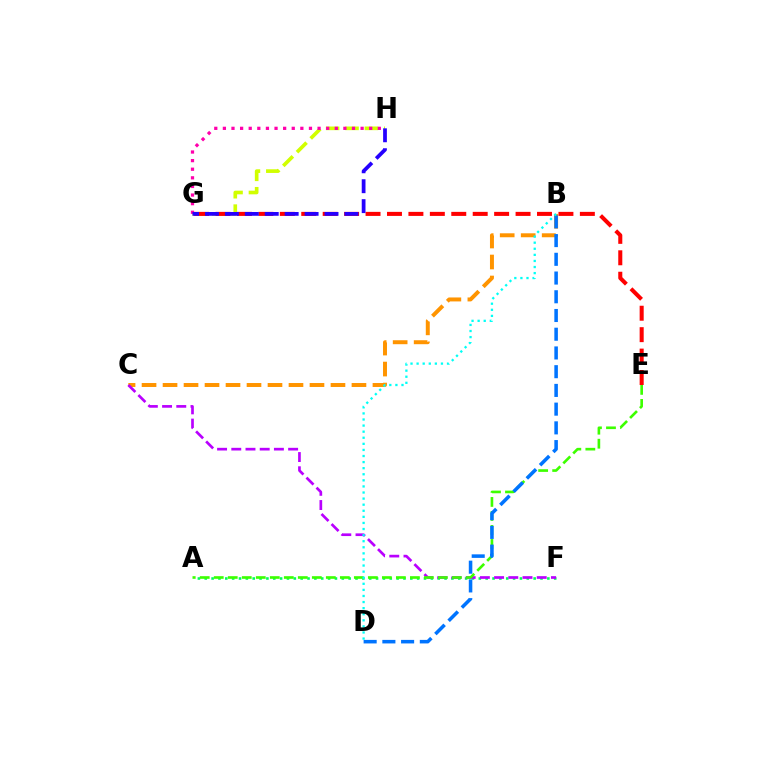{('A', 'F'): [{'color': '#00ff5c', 'line_style': 'dotted', 'thickness': 1.86}], ('G', 'H'): [{'color': '#d1ff00', 'line_style': 'dashed', 'thickness': 2.63}, {'color': '#ff00ac', 'line_style': 'dotted', 'thickness': 2.34}, {'color': '#2500ff', 'line_style': 'dashed', 'thickness': 2.71}], ('B', 'C'): [{'color': '#ff9400', 'line_style': 'dashed', 'thickness': 2.85}], ('C', 'F'): [{'color': '#b900ff', 'line_style': 'dashed', 'thickness': 1.93}], ('E', 'G'): [{'color': '#ff0000', 'line_style': 'dashed', 'thickness': 2.91}], ('A', 'E'): [{'color': '#3dff00', 'line_style': 'dashed', 'thickness': 1.9}], ('B', 'D'): [{'color': '#0074ff', 'line_style': 'dashed', 'thickness': 2.54}, {'color': '#00fff6', 'line_style': 'dotted', 'thickness': 1.65}]}